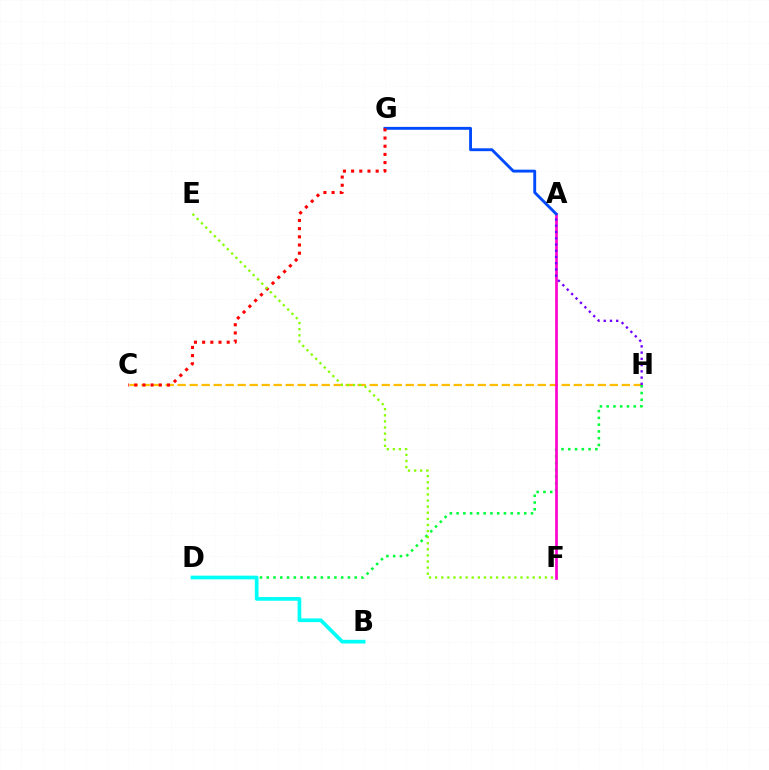{('C', 'H'): [{'color': '#ffbd00', 'line_style': 'dashed', 'thickness': 1.63}], ('D', 'H'): [{'color': '#00ff39', 'line_style': 'dotted', 'thickness': 1.84}], ('B', 'D'): [{'color': '#00fff6', 'line_style': 'solid', 'thickness': 2.66}], ('A', 'F'): [{'color': '#ff00cf', 'line_style': 'solid', 'thickness': 1.94}], ('A', 'H'): [{'color': '#7200ff', 'line_style': 'dotted', 'thickness': 1.7}], ('A', 'G'): [{'color': '#004bff', 'line_style': 'solid', 'thickness': 2.07}], ('C', 'G'): [{'color': '#ff0000', 'line_style': 'dotted', 'thickness': 2.22}], ('E', 'F'): [{'color': '#84ff00', 'line_style': 'dotted', 'thickness': 1.66}]}